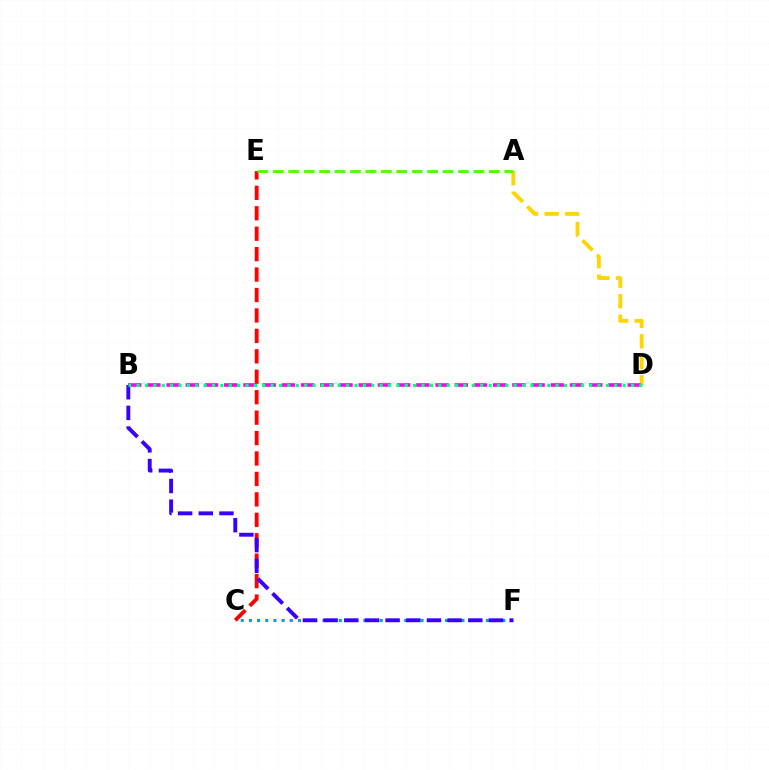{('C', 'F'): [{'color': '#009eff', 'line_style': 'dotted', 'thickness': 2.22}], ('A', 'D'): [{'color': '#ffd500', 'line_style': 'dashed', 'thickness': 2.78}], ('C', 'E'): [{'color': '#ff0000', 'line_style': 'dashed', 'thickness': 2.78}], ('B', 'D'): [{'color': '#ff00ed', 'line_style': 'dashed', 'thickness': 2.61}, {'color': '#00ff86', 'line_style': 'dotted', 'thickness': 2.28}], ('B', 'F'): [{'color': '#3700ff', 'line_style': 'dashed', 'thickness': 2.81}], ('A', 'E'): [{'color': '#4fff00', 'line_style': 'dashed', 'thickness': 2.1}]}